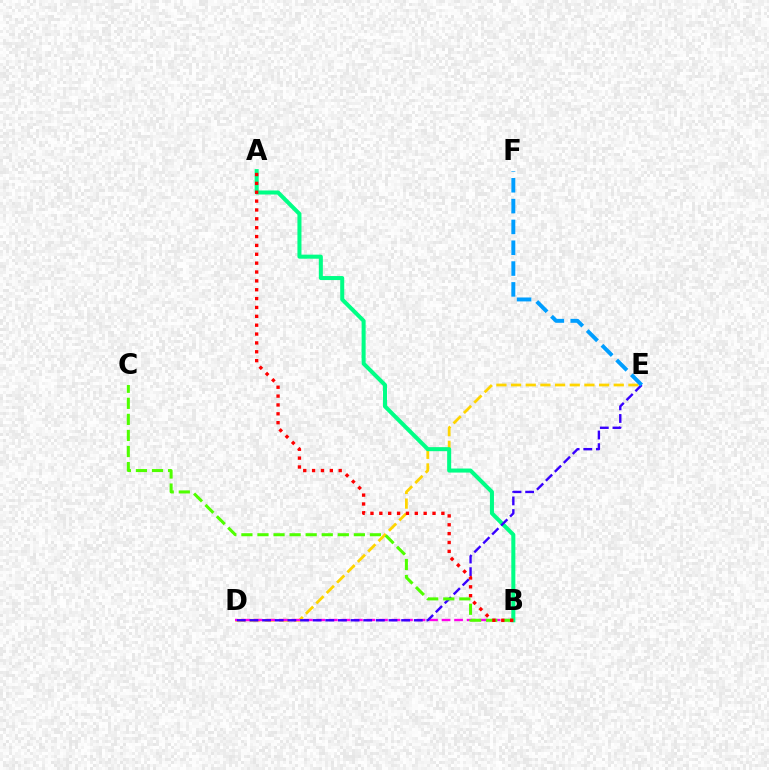{('D', 'E'): [{'color': '#ffd500', 'line_style': 'dashed', 'thickness': 1.99}, {'color': '#3700ff', 'line_style': 'dashed', 'thickness': 1.72}], ('B', 'D'): [{'color': '#ff00ed', 'line_style': 'dashed', 'thickness': 1.7}], ('A', 'B'): [{'color': '#00ff86', 'line_style': 'solid', 'thickness': 2.9}, {'color': '#ff0000', 'line_style': 'dotted', 'thickness': 2.41}], ('B', 'C'): [{'color': '#4fff00', 'line_style': 'dashed', 'thickness': 2.18}], ('E', 'F'): [{'color': '#009eff', 'line_style': 'dashed', 'thickness': 2.83}]}